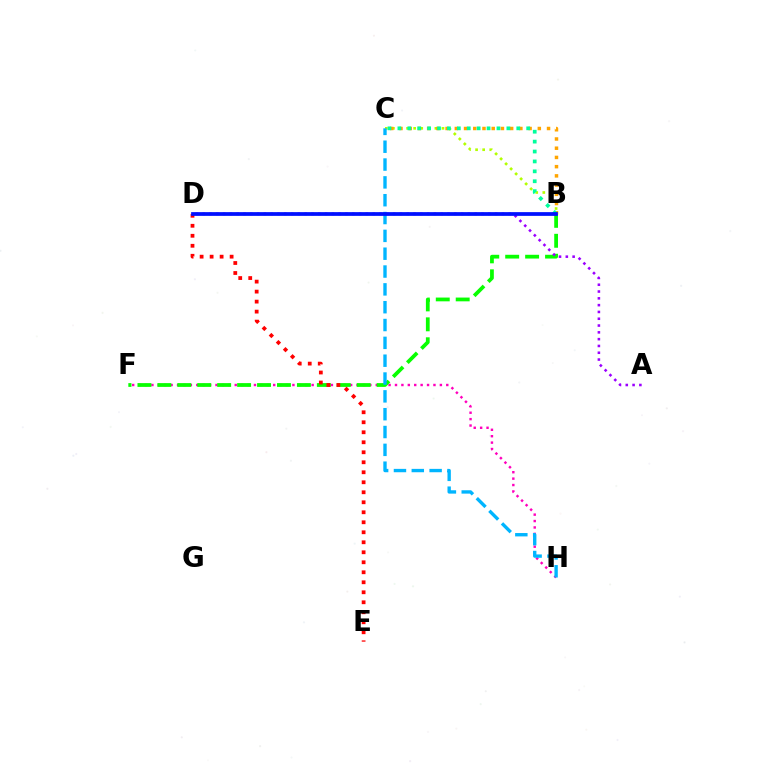{('F', 'H'): [{'color': '#ff00bd', 'line_style': 'dotted', 'thickness': 1.74}], ('B', 'C'): [{'color': '#b3ff00', 'line_style': 'dotted', 'thickness': 1.92}, {'color': '#ffa500', 'line_style': 'dotted', 'thickness': 2.51}, {'color': '#00ff9d', 'line_style': 'dotted', 'thickness': 2.69}], ('B', 'F'): [{'color': '#08ff00', 'line_style': 'dashed', 'thickness': 2.71}], ('C', 'H'): [{'color': '#00b5ff', 'line_style': 'dashed', 'thickness': 2.42}], ('D', 'E'): [{'color': '#ff0000', 'line_style': 'dotted', 'thickness': 2.72}], ('A', 'D'): [{'color': '#9b00ff', 'line_style': 'dotted', 'thickness': 1.85}], ('B', 'D'): [{'color': '#0010ff', 'line_style': 'solid', 'thickness': 2.69}]}